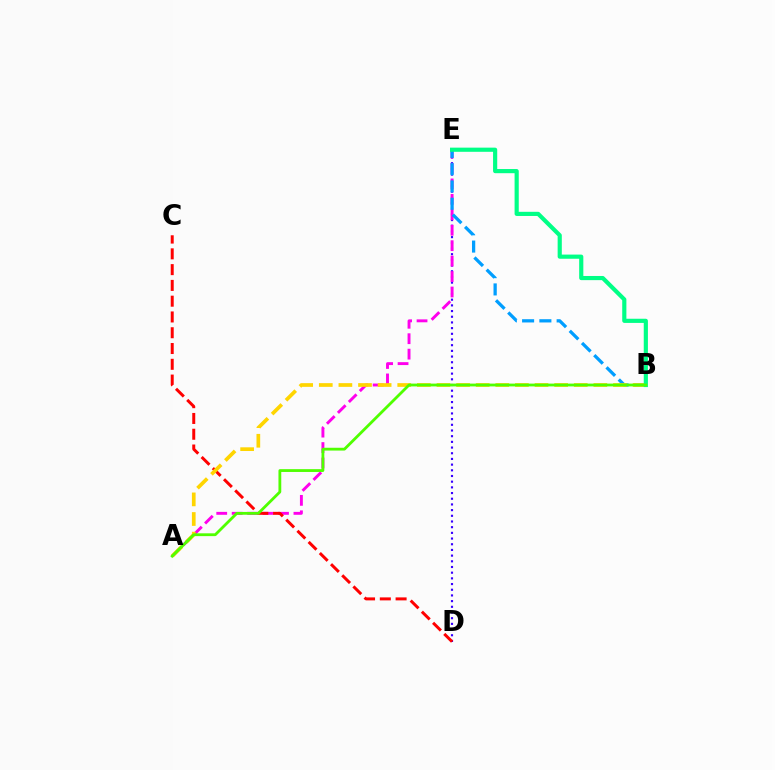{('D', 'E'): [{'color': '#3700ff', 'line_style': 'dotted', 'thickness': 1.55}], ('A', 'E'): [{'color': '#ff00ed', 'line_style': 'dashed', 'thickness': 2.1}], ('B', 'E'): [{'color': '#009eff', 'line_style': 'dashed', 'thickness': 2.35}, {'color': '#00ff86', 'line_style': 'solid', 'thickness': 3.0}], ('C', 'D'): [{'color': '#ff0000', 'line_style': 'dashed', 'thickness': 2.14}], ('A', 'B'): [{'color': '#ffd500', 'line_style': 'dashed', 'thickness': 2.66}, {'color': '#4fff00', 'line_style': 'solid', 'thickness': 2.02}]}